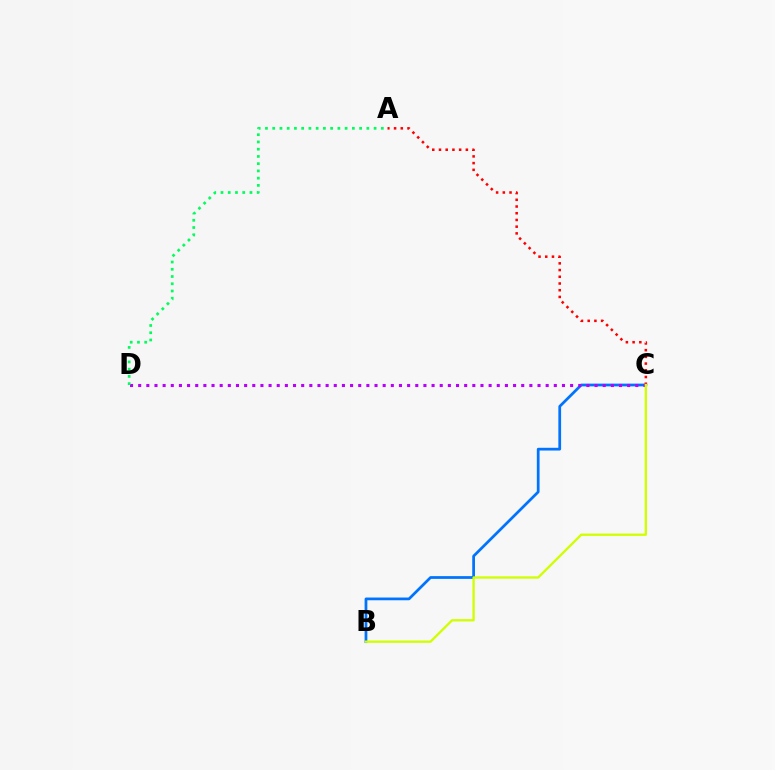{('B', 'C'): [{'color': '#0074ff', 'line_style': 'solid', 'thickness': 1.98}, {'color': '#d1ff00', 'line_style': 'solid', 'thickness': 1.68}], ('A', 'C'): [{'color': '#ff0000', 'line_style': 'dotted', 'thickness': 1.82}], ('C', 'D'): [{'color': '#b900ff', 'line_style': 'dotted', 'thickness': 2.21}], ('A', 'D'): [{'color': '#00ff5c', 'line_style': 'dotted', 'thickness': 1.97}]}